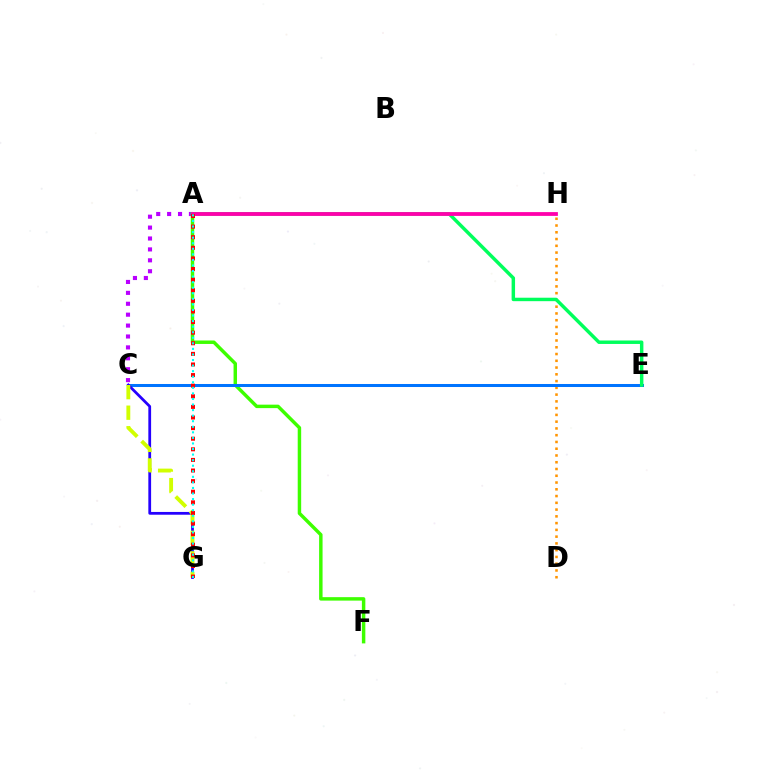{('A', 'C'): [{'color': '#b900ff', 'line_style': 'dotted', 'thickness': 2.96}], ('D', 'H'): [{'color': '#ff9400', 'line_style': 'dotted', 'thickness': 1.84}], ('A', 'F'): [{'color': '#3dff00', 'line_style': 'solid', 'thickness': 2.49}], ('C', 'E'): [{'color': '#0074ff', 'line_style': 'solid', 'thickness': 2.17}], ('C', 'G'): [{'color': '#2500ff', 'line_style': 'solid', 'thickness': 1.99}, {'color': '#d1ff00', 'line_style': 'dashed', 'thickness': 2.79}], ('A', 'E'): [{'color': '#00ff5c', 'line_style': 'solid', 'thickness': 2.49}], ('A', 'H'): [{'color': '#ff00ac', 'line_style': 'solid', 'thickness': 2.74}], ('A', 'G'): [{'color': '#ff0000', 'line_style': 'dotted', 'thickness': 2.88}, {'color': '#00fff6', 'line_style': 'dotted', 'thickness': 1.51}]}